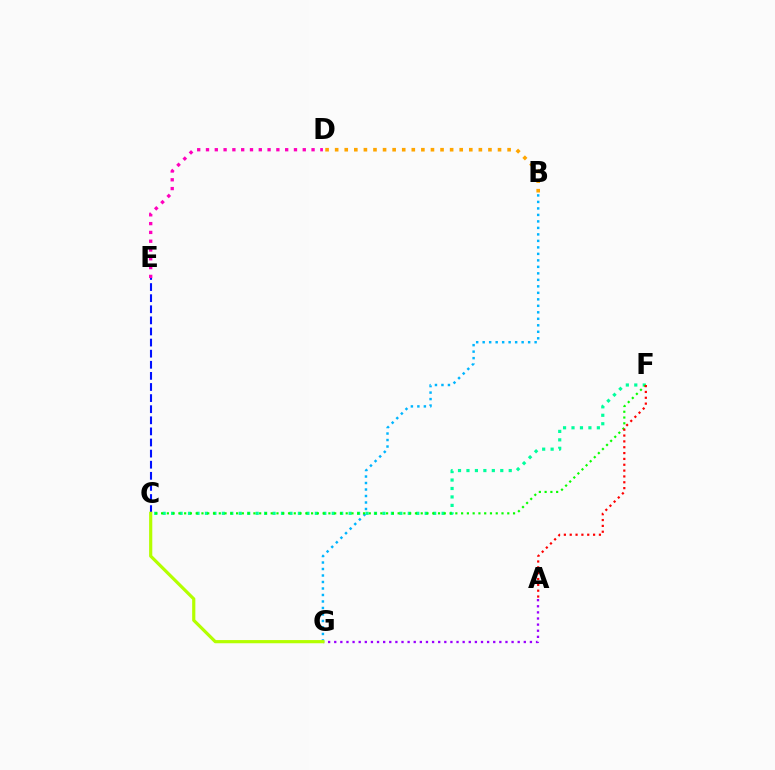{('C', 'F'): [{'color': '#00ff9d', 'line_style': 'dotted', 'thickness': 2.3}, {'color': '#08ff00', 'line_style': 'dotted', 'thickness': 1.57}], ('A', 'G'): [{'color': '#9b00ff', 'line_style': 'dotted', 'thickness': 1.66}], ('B', 'D'): [{'color': '#ffa500', 'line_style': 'dotted', 'thickness': 2.6}], ('D', 'E'): [{'color': '#ff00bd', 'line_style': 'dotted', 'thickness': 2.39}], ('B', 'G'): [{'color': '#00b5ff', 'line_style': 'dotted', 'thickness': 1.76}], ('A', 'F'): [{'color': '#ff0000', 'line_style': 'dotted', 'thickness': 1.59}], ('C', 'E'): [{'color': '#0010ff', 'line_style': 'dashed', 'thickness': 1.51}], ('C', 'G'): [{'color': '#b3ff00', 'line_style': 'solid', 'thickness': 2.29}]}